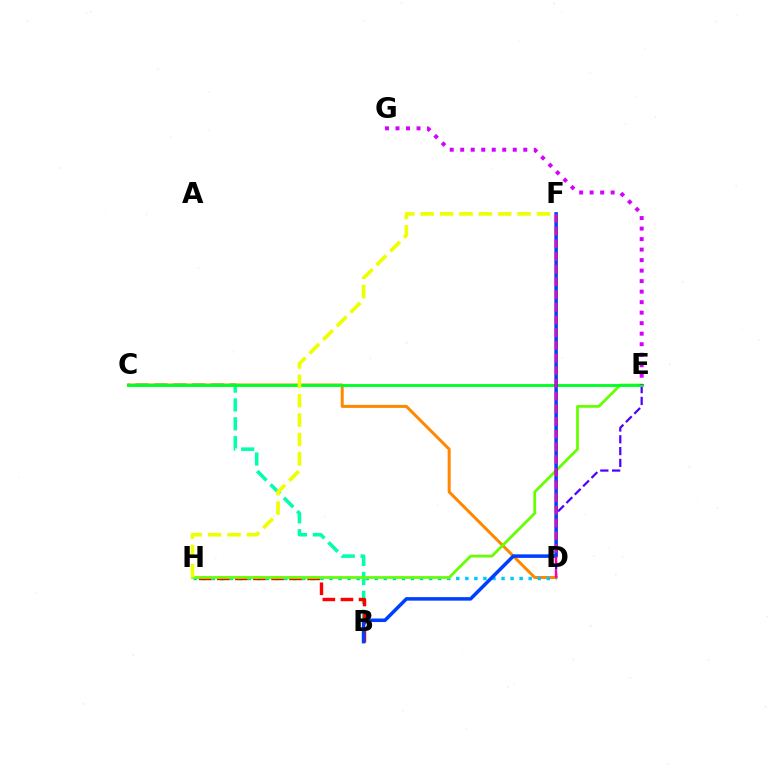{('B', 'C'): [{'color': '#00ffaf', 'line_style': 'dashed', 'thickness': 2.56}], ('C', 'D'): [{'color': '#ff8800', 'line_style': 'solid', 'thickness': 2.17}], ('D', 'H'): [{'color': '#00c7ff', 'line_style': 'dotted', 'thickness': 2.46}], ('B', 'H'): [{'color': '#ff0000', 'line_style': 'dashed', 'thickness': 2.46}], ('D', 'E'): [{'color': '#4f00ff', 'line_style': 'dashed', 'thickness': 1.6}], ('E', 'H'): [{'color': '#66ff00', 'line_style': 'solid', 'thickness': 1.99}], ('C', 'E'): [{'color': '#00ff27', 'line_style': 'solid', 'thickness': 2.08}], ('E', 'G'): [{'color': '#d600ff', 'line_style': 'dotted', 'thickness': 2.86}], ('B', 'F'): [{'color': '#003fff', 'line_style': 'solid', 'thickness': 2.53}], ('F', 'H'): [{'color': '#eeff00', 'line_style': 'dashed', 'thickness': 2.63}], ('D', 'F'): [{'color': '#ff00a0', 'line_style': 'dashed', 'thickness': 1.72}]}